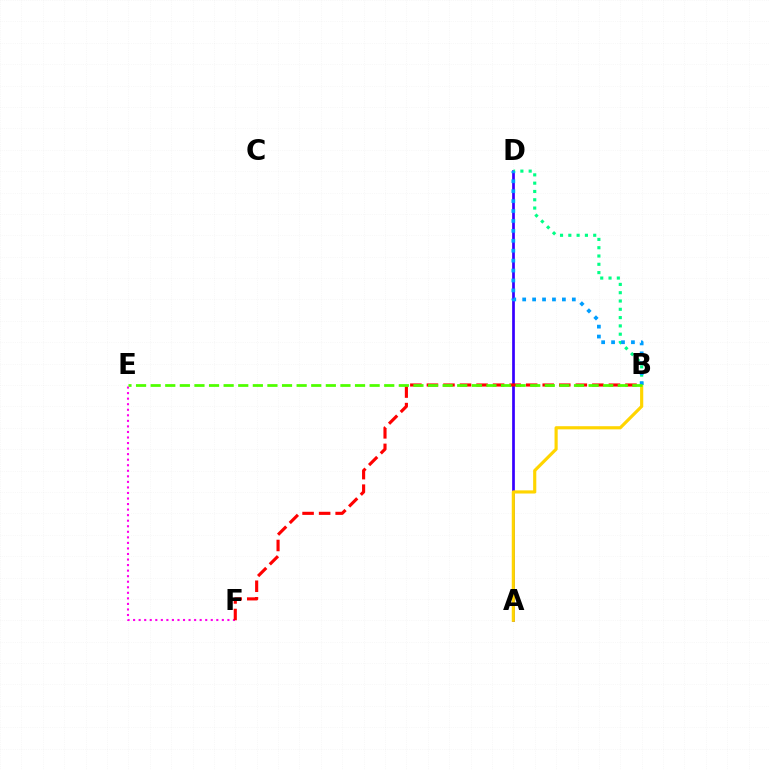{('A', 'D'): [{'color': '#3700ff', 'line_style': 'solid', 'thickness': 1.96}], ('A', 'B'): [{'color': '#ffd500', 'line_style': 'solid', 'thickness': 2.27}], ('E', 'F'): [{'color': '#ff00ed', 'line_style': 'dotted', 'thickness': 1.51}], ('B', 'D'): [{'color': '#00ff86', 'line_style': 'dotted', 'thickness': 2.25}, {'color': '#009eff', 'line_style': 'dotted', 'thickness': 2.7}], ('B', 'F'): [{'color': '#ff0000', 'line_style': 'dashed', 'thickness': 2.25}], ('B', 'E'): [{'color': '#4fff00', 'line_style': 'dashed', 'thickness': 1.98}]}